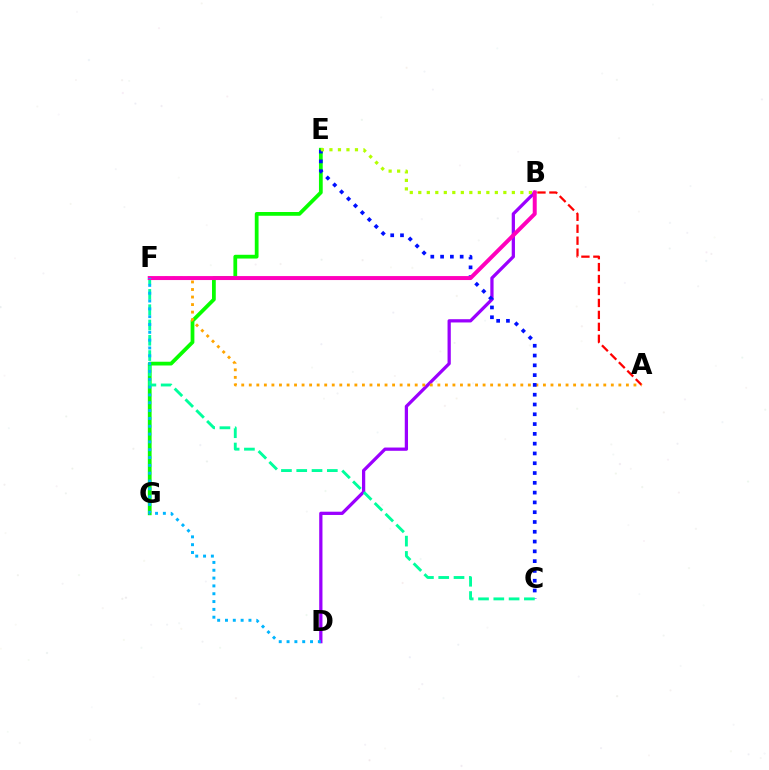{('E', 'G'): [{'color': '#08ff00', 'line_style': 'solid', 'thickness': 2.71}], ('A', 'B'): [{'color': '#ff0000', 'line_style': 'dashed', 'thickness': 1.62}], ('B', 'D'): [{'color': '#9b00ff', 'line_style': 'solid', 'thickness': 2.34}], ('A', 'F'): [{'color': '#ffa500', 'line_style': 'dotted', 'thickness': 2.05}], ('C', 'E'): [{'color': '#0010ff', 'line_style': 'dotted', 'thickness': 2.66}], ('C', 'F'): [{'color': '#00ff9d', 'line_style': 'dashed', 'thickness': 2.08}], ('B', 'E'): [{'color': '#b3ff00', 'line_style': 'dotted', 'thickness': 2.31}], ('B', 'F'): [{'color': '#ff00bd', 'line_style': 'solid', 'thickness': 2.87}], ('D', 'F'): [{'color': '#00b5ff', 'line_style': 'dotted', 'thickness': 2.13}]}